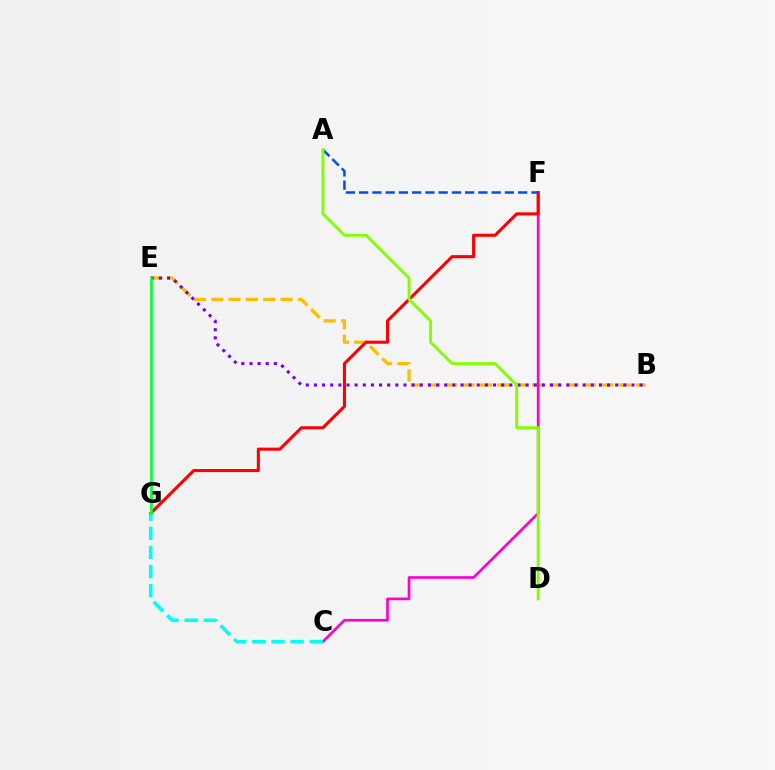{('B', 'E'): [{'color': '#ffbd00', 'line_style': 'dashed', 'thickness': 2.35}, {'color': '#7200ff', 'line_style': 'dotted', 'thickness': 2.21}], ('C', 'F'): [{'color': '#ff00cf', 'line_style': 'solid', 'thickness': 1.94}], ('F', 'G'): [{'color': '#ff0000', 'line_style': 'solid', 'thickness': 2.21}], ('A', 'F'): [{'color': '#004bff', 'line_style': 'dashed', 'thickness': 1.8}], ('C', 'G'): [{'color': '#00fff6', 'line_style': 'dashed', 'thickness': 2.6}], ('A', 'D'): [{'color': '#84ff00', 'line_style': 'solid', 'thickness': 2.09}], ('E', 'G'): [{'color': '#00ff39', 'line_style': 'solid', 'thickness': 1.91}]}